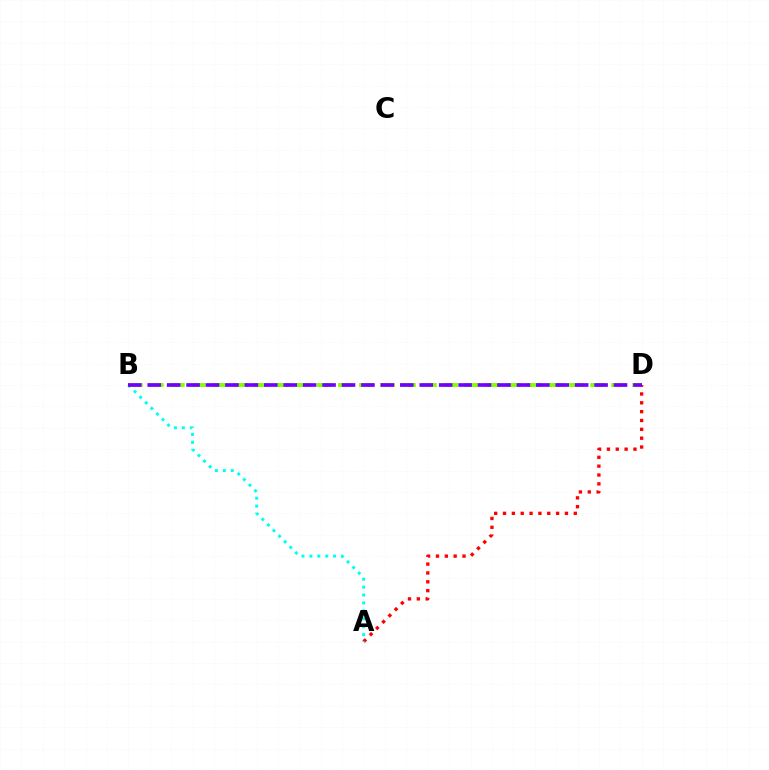{('A', 'D'): [{'color': '#ff0000', 'line_style': 'dotted', 'thickness': 2.4}], ('A', 'B'): [{'color': '#00fff6', 'line_style': 'dotted', 'thickness': 2.15}], ('B', 'D'): [{'color': '#84ff00', 'line_style': 'dashed', 'thickness': 2.85}, {'color': '#7200ff', 'line_style': 'dashed', 'thickness': 2.64}]}